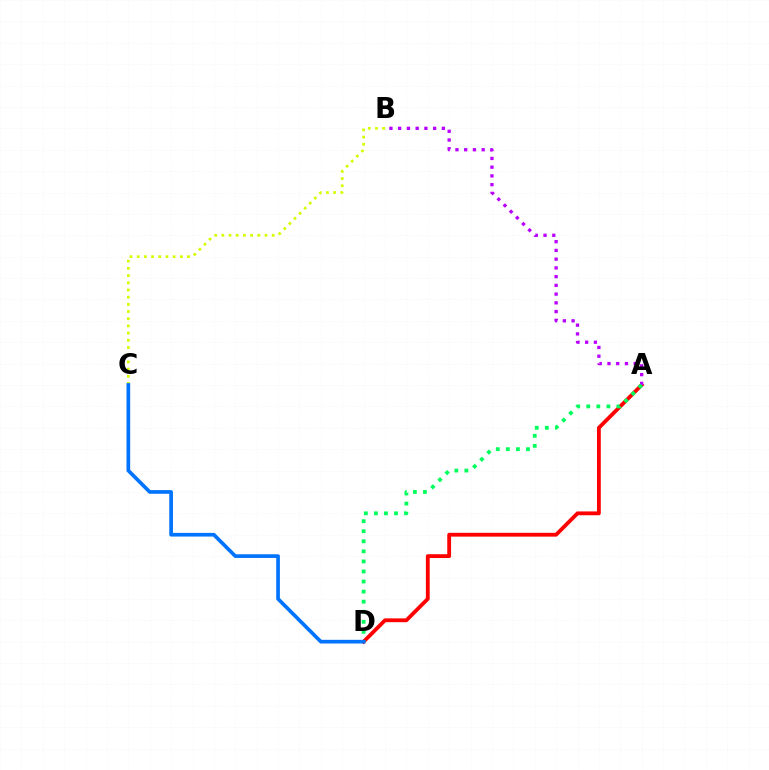{('A', 'D'): [{'color': '#ff0000', 'line_style': 'solid', 'thickness': 2.75}, {'color': '#00ff5c', 'line_style': 'dotted', 'thickness': 2.73}], ('A', 'B'): [{'color': '#b900ff', 'line_style': 'dotted', 'thickness': 2.37}], ('B', 'C'): [{'color': '#d1ff00', 'line_style': 'dotted', 'thickness': 1.95}], ('C', 'D'): [{'color': '#0074ff', 'line_style': 'solid', 'thickness': 2.65}]}